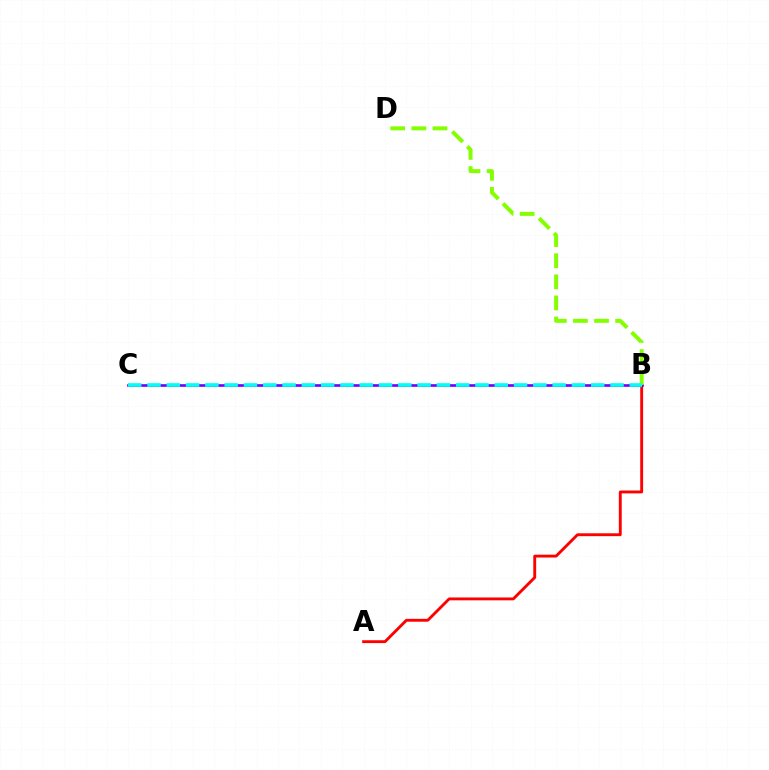{('A', 'B'): [{'color': '#ff0000', 'line_style': 'solid', 'thickness': 2.06}], ('B', 'C'): [{'color': '#7200ff', 'line_style': 'solid', 'thickness': 1.91}, {'color': '#00fff6', 'line_style': 'dashed', 'thickness': 2.62}], ('B', 'D'): [{'color': '#84ff00', 'line_style': 'dashed', 'thickness': 2.87}]}